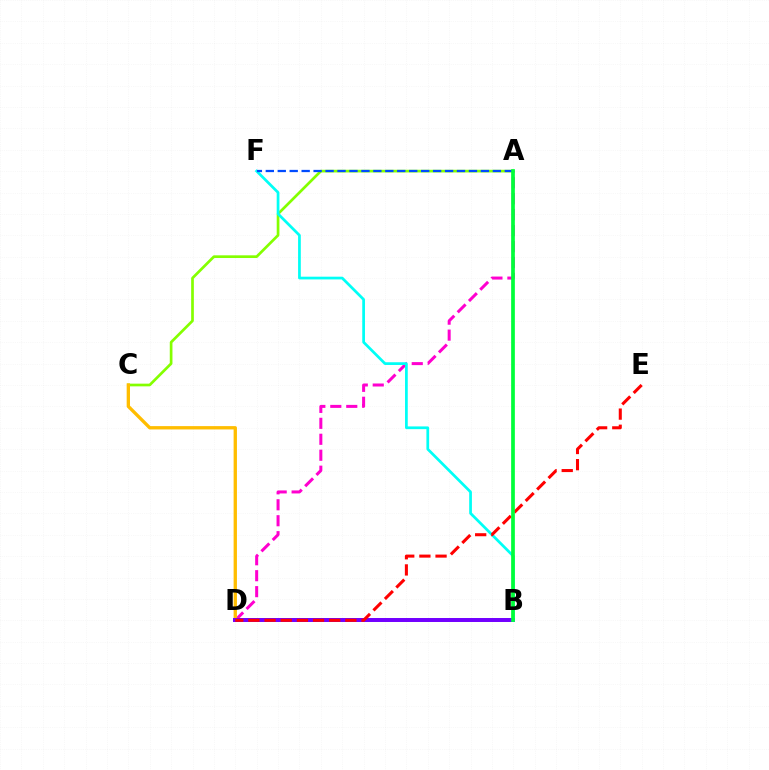{('A', 'C'): [{'color': '#84ff00', 'line_style': 'solid', 'thickness': 1.94}], ('A', 'D'): [{'color': '#ff00cf', 'line_style': 'dashed', 'thickness': 2.17}], ('C', 'D'): [{'color': '#ffbd00', 'line_style': 'solid', 'thickness': 2.39}], ('B', 'D'): [{'color': '#7200ff', 'line_style': 'solid', 'thickness': 2.86}], ('B', 'F'): [{'color': '#00fff6', 'line_style': 'solid', 'thickness': 1.96}], ('A', 'F'): [{'color': '#004bff', 'line_style': 'dashed', 'thickness': 1.62}], ('D', 'E'): [{'color': '#ff0000', 'line_style': 'dashed', 'thickness': 2.2}], ('A', 'B'): [{'color': '#00ff39', 'line_style': 'solid', 'thickness': 2.67}]}